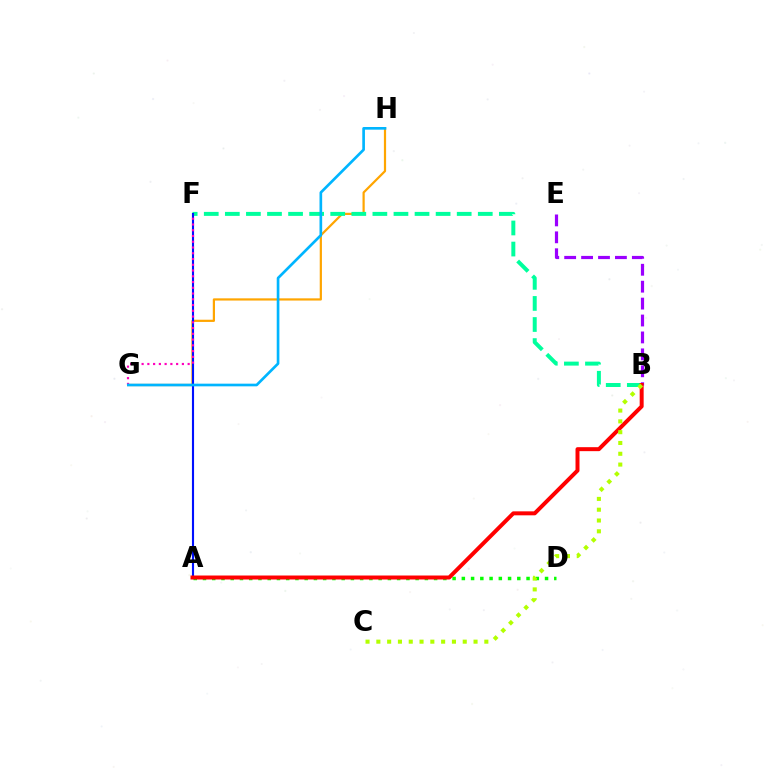{('B', 'E'): [{'color': '#9b00ff', 'line_style': 'dashed', 'thickness': 2.3}], ('G', 'H'): [{'color': '#ffa500', 'line_style': 'solid', 'thickness': 1.59}, {'color': '#00b5ff', 'line_style': 'solid', 'thickness': 1.92}], ('A', 'D'): [{'color': '#08ff00', 'line_style': 'dotted', 'thickness': 2.51}], ('B', 'F'): [{'color': '#00ff9d', 'line_style': 'dashed', 'thickness': 2.86}], ('A', 'F'): [{'color': '#0010ff', 'line_style': 'solid', 'thickness': 1.53}], ('F', 'G'): [{'color': '#ff00bd', 'line_style': 'dotted', 'thickness': 1.56}], ('A', 'B'): [{'color': '#ff0000', 'line_style': 'solid', 'thickness': 2.86}], ('B', 'C'): [{'color': '#b3ff00', 'line_style': 'dotted', 'thickness': 2.93}]}